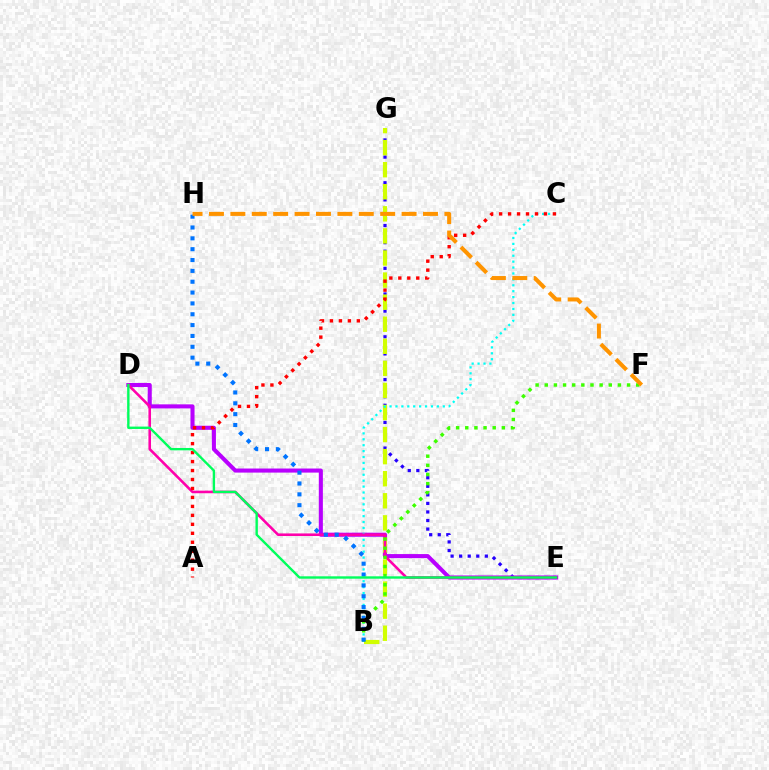{('E', 'G'): [{'color': '#2500ff', 'line_style': 'dotted', 'thickness': 2.33}], ('D', 'E'): [{'color': '#b900ff', 'line_style': 'solid', 'thickness': 2.93}, {'color': '#ff00ac', 'line_style': 'solid', 'thickness': 1.86}, {'color': '#00ff5c', 'line_style': 'solid', 'thickness': 1.71}], ('B', 'G'): [{'color': '#d1ff00', 'line_style': 'dashed', 'thickness': 3.0}], ('B', 'C'): [{'color': '#00fff6', 'line_style': 'dotted', 'thickness': 1.61}], ('B', 'F'): [{'color': '#3dff00', 'line_style': 'dotted', 'thickness': 2.48}], ('A', 'C'): [{'color': '#ff0000', 'line_style': 'dotted', 'thickness': 2.44}], ('B', 'H'): [{'color': '#0074ff', 'line_style': 'dotted', 'thickness': 2.95}], ('F', 'H'): [{'color': '#ff9400', 'line_style': 'dashed', 'thickness': 2.91}]}